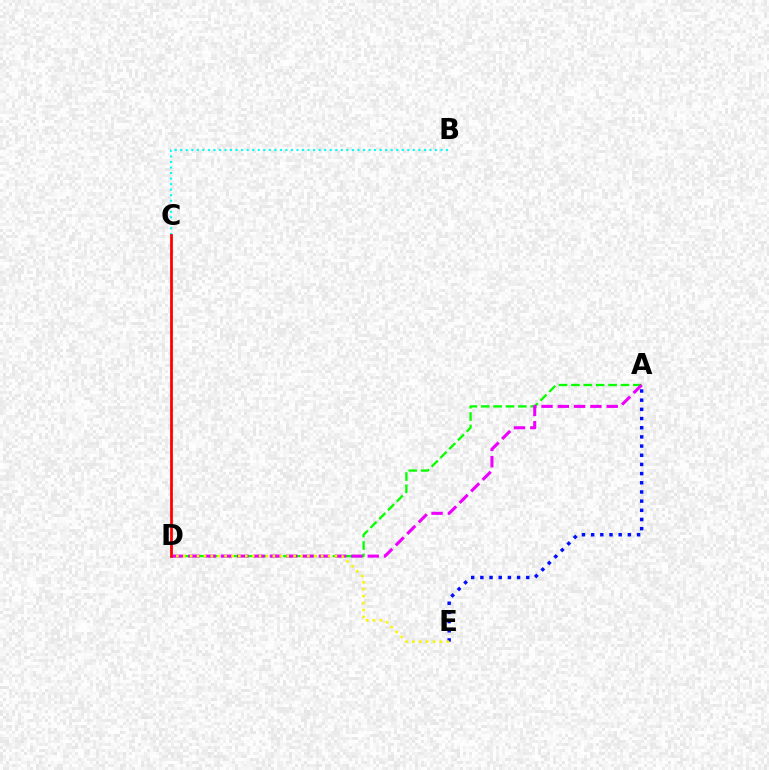{('A', 'D'): [{'color': '#08ff00', 'line_style': 'dashed', 'thickness': 1.68}, {'color': '#ee00ff', 'line_style': 'dashed', 'thickness': 2.21}], ('B', 'C'): [{'color': '#00fff6', 'line_style': 'dotted', 'thickness': 1.5}], ('A', 'E'): [{'color': '#0010ff', 'line_style': 'dotted', 'thickness': 2.49}], ('D', 'E'): [{'color': '#fcf500', 'line_style': 'dotted', 'thickness': 1.87}], ('C', 'D'): [{'color': '#ff0000', 'line_style': 'solid', 'thickness': 1.99}]}